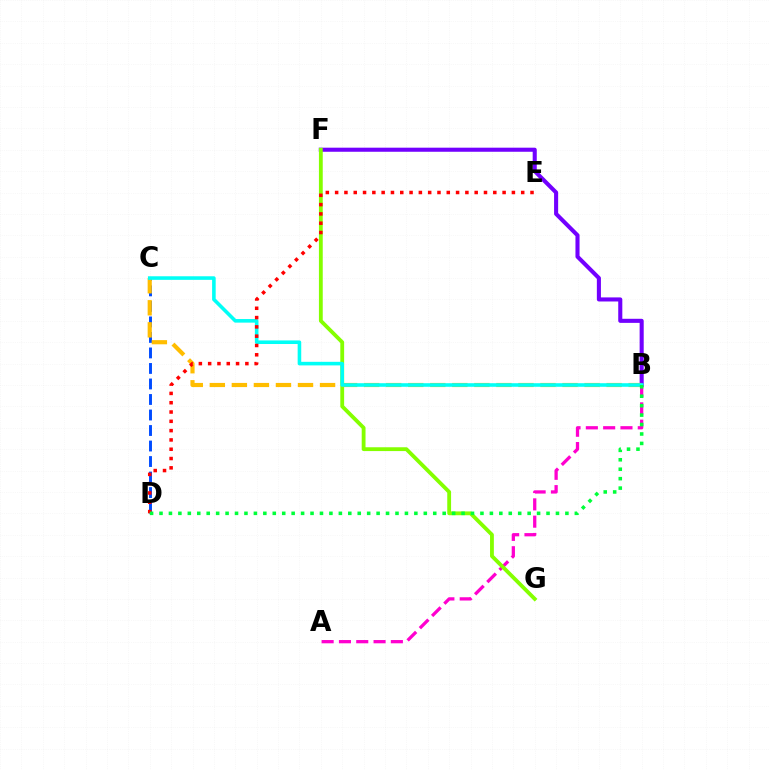{('B', 'F'): [{'color': '#7200ff', 'line_style': 'solid', 'thickness': 2.94}], ('A', 'B'): [{'color': '#ff00cf', 'line_style': 'dashed', 'thickness': 2.35}], ('C', 'D'): [{'color': '#004bff', 'line_style': 'dashed', 'thickness': 2.11}], ('F', 'G'): [{'color': '#84ff00', 'line_style': 'solid', 'thickness': 2.75}], ('B', 'C'): [{'color': '#ffbd00', 'line_style': 'dashed', 'thickness': 2.99}, {'color': '#00fff6', 'line_style': 'solid', 'thickness': 2.58}], ('D', 'E'): [{'color': '#ff0000', 'line_style': 'dotted', 'thickness': 2.53}], ('B', 'D'): [{'color': '#00ff39', 'line_style': 'dotted', 'thickness': 2.56}]}